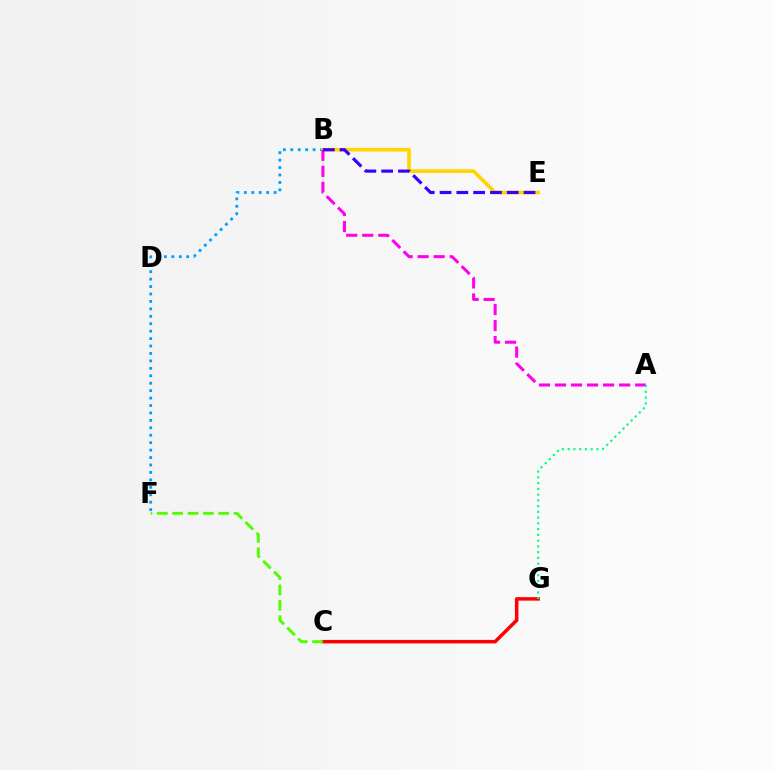{('C', 'G'): [{'color': '#ff0000', 'line_style': 'solid', 'thickness': 2.51}], ('C', 'F'): [{'color': '#4fff00', 'line_style': 'dashed', 'thickness': 2.09}], ('B', 'F'): [{'color': '#009eff', 'line_style': 'dotted', 'thickness': 2.02}], ('B', 'E'): [{'color': '#ffd500', 'line_style': 'solid', 'thickness': 2.62}, {'color': '#3700ff', 'line_style': 'dashed', 'thickness': 2.28}], ('A', 'B'): [{'color': '#ff00ed', 'line_style': 'dashed', 'thickness': 2.18}], ('A', 'G'): [{'color': '#00ff86', 'line_style': 'dotted', 'thickness': 1.56}]}